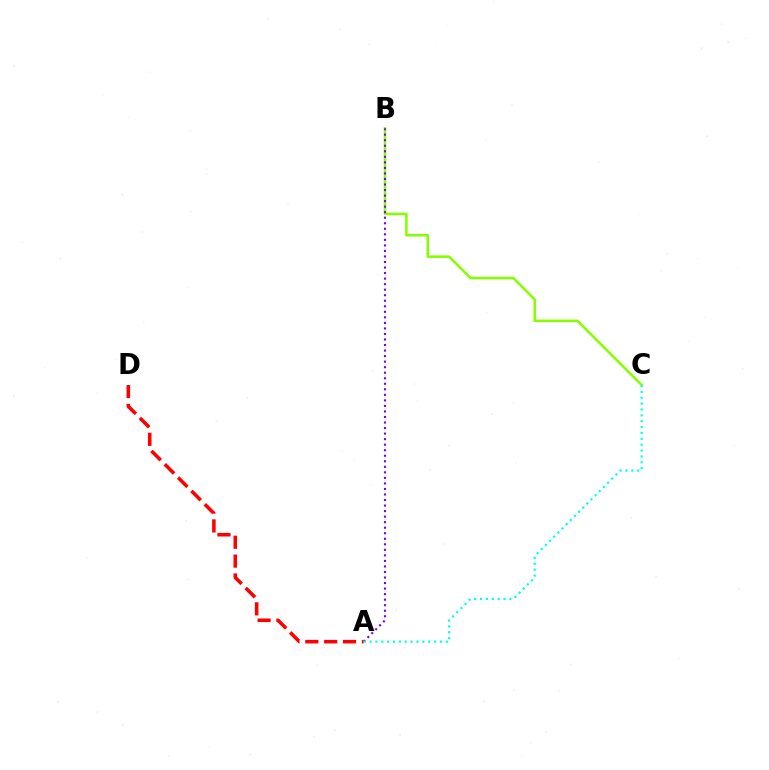{('B', 'C'): [{'color': '#84ff00', 'line_style': 'solid', 'thickness': 1.82}], ('A', 'B'): [{'color': '#7200ff', 'line_style': 'dotted', 'thickness': 1.5}], ('A', 'D'): [{'color': '#ff0000', 'line_style': 'dashed', 'thickness': 2.56}], ('A', 'C'): [{'color': '#00fff6', 'line_style': 'dotted', 'thickness': 1.59}]}